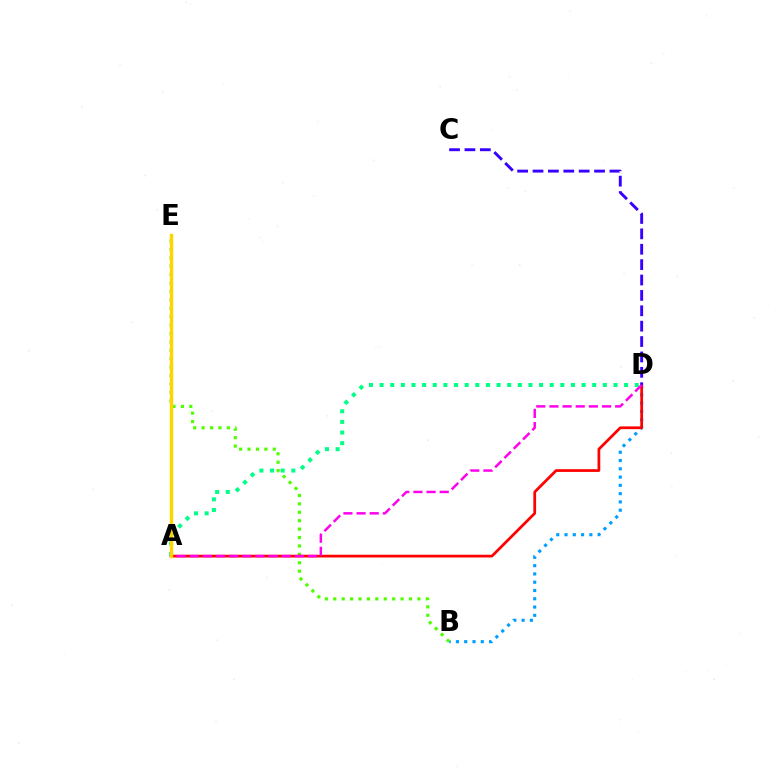{('B', 'D'): [{'color': '#009eff', 'line_style': 'dotted', 'thickness': 2.25}], ('A', 'D'): [{'color': '#00ff86', 'line_style': 'dotted', 'thickness': 2.89}, {'color': '#ff0000', 'line_style': 'solid', 'thickness': 1.97}, {'color': '#ff00ed', 'line_style': 'dashed', 'thickness': 1.79}], ('B', 'E'): [{'color': '#4fff00', 'line_style': 'dotted', 'thickness': 2.29}], ('C', 'D'): [{'color': '#3700ff', 'line_style': 'dashed', 'thickness': 2.09}], ('A', 'E'): [{'color': '#ffd500', 'line_style': 'solid', 'thickness': 2.44}]}